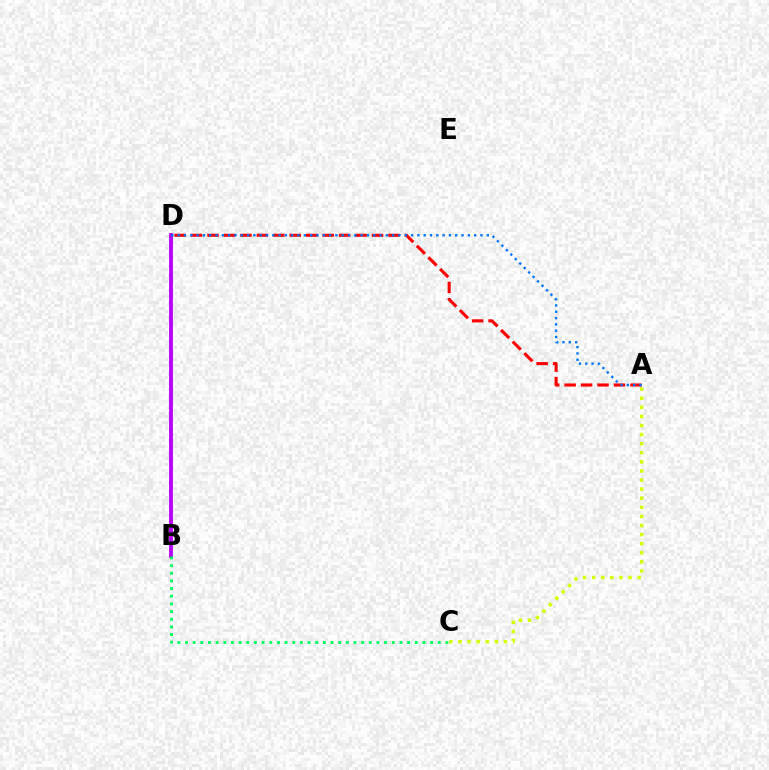{('B', 'D'): [{'color': '#b900ff', 'line_style': 'solid', 'thickness': 2.77}], ('B', 'C'): [{'color': '#00ff5c', 'line_style': 'dotted', 'thickness': 2.08}], ('A', 'C'): [{'color': '#d1ff00', 'line_style': 'dotted', 'thickness': 2.47}], ('A', 'D'): [{'color': '#ff0000', 'line_style': 'dashed', 'thickness': 2.23}, {'color': '#0074ff', 'line_style': 'dotted', 'thickness': 1.71}]}